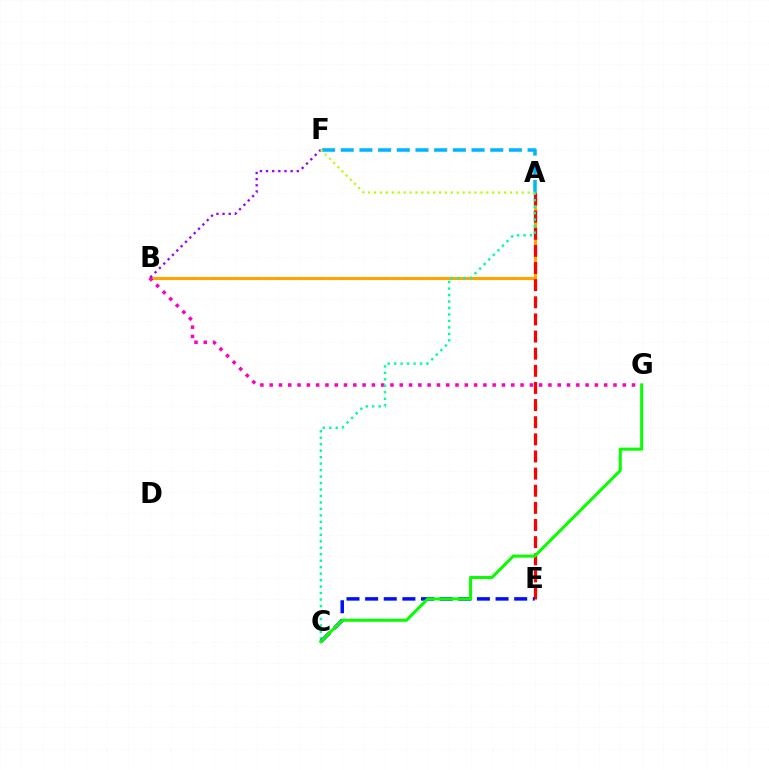{('A', 'B'): [{'color': '#ffa500', 'line_style': 'solid', 'thickness': 2.24}], ('A', 'E'): [{'color': '#ff0000', 'line_style': 'dashed', 'thickness': 2.33}], ('B', 'G'): [{'color': '#ff00bd', 'line_style': 'dotted', 'thickness': 2.52}], ('A', 'F'): [{'color': '#00b5ff', 'line_style': 'dashed', 'thickness': 2.54}, {'color': '#b3ff00', 'line_style': 'dotted', 'thickness': 1.6}], ('A', 'C'): [{'color': '#00ff9d', 'line_style': 'dotted', 'thickness': 1.76}], ('C', 'E'): [{'color': '#0010ff', 'line_style': 'dashed', 'thickness': 2.53}], ('B', 'F'): [{'color': '#9b00ff', 'line_style': 'dotted', 'thickness': 1.67}], ('C', 'G'): [{'color': '#08ff00', 'line_style': 'solid', 'thickness': 2.19}]}